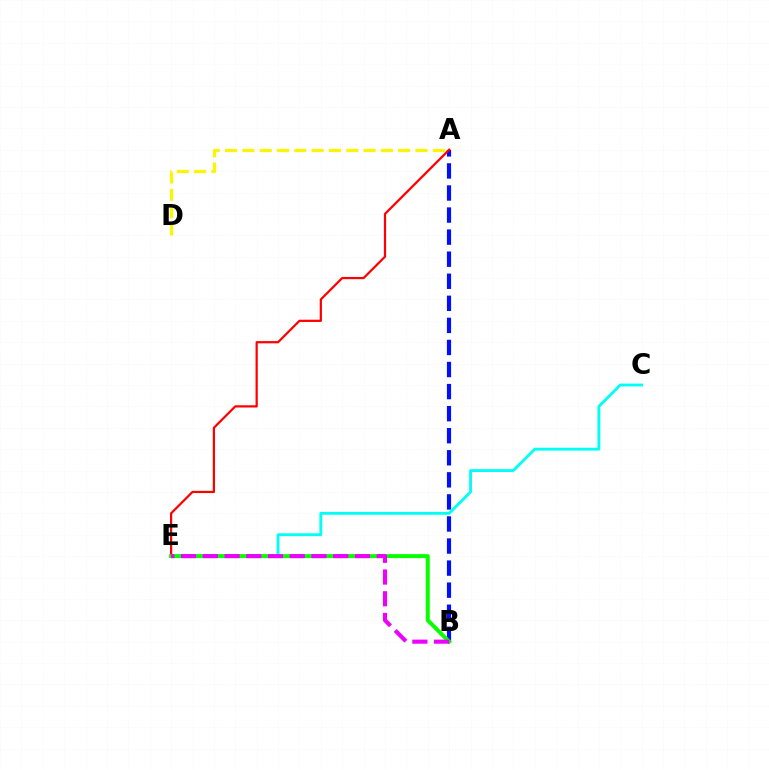{('A', 'B'): [{'color': '#0010ff', 'line_style': 'dashed', 'thickness': 3.0}], ('C', 'E'): [{'color': '#00fff6', 'line_style': 'solid', 'thickness': 2.06}], ('A', 'E'): [{'color': '#ff0000', 'line_style': 'solid', 'thickness': 1.61}], ('B', 'E'): [{'color': '#08ff00', 'line_style': 'solid', 'thickness': 2.86}, {'color': '#ee00ff', 'line_style': 'dashed', 'thickness': 2.95}], ('A', 'D'): [{'color': '#fcf500', 'line_style': 'dashed', 'thickness': 2.35}]}